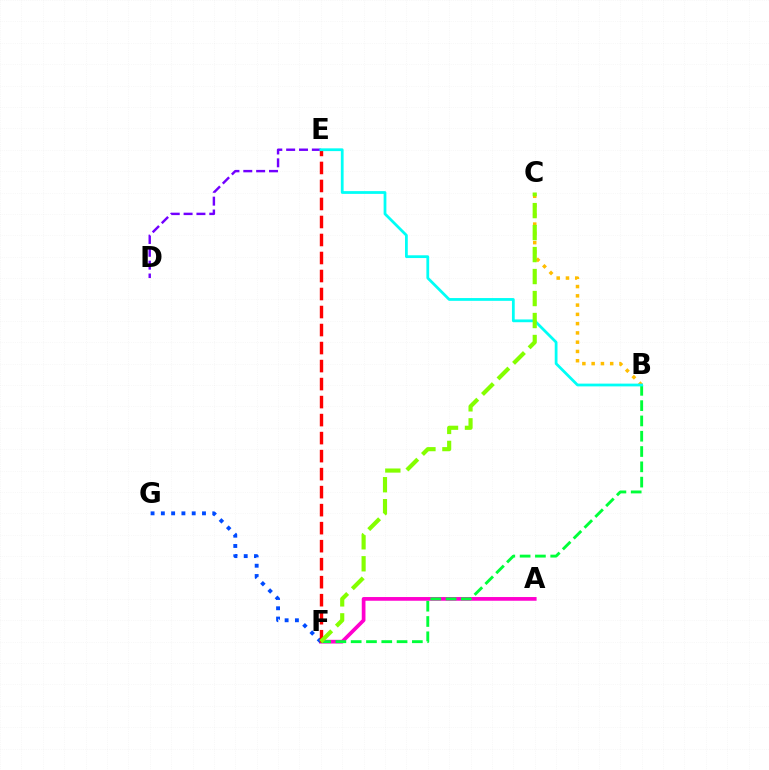{('A', 'F'): [{'color': '#ff00cf', 'line_style': 'solid', 'thickness': 2.67}], ('D', 'E'): [{'color': '#7200ff', 'line_style': 'dashed', 'thickness': 1.75}], ('F', 'G'): [{'color': '#004bff', 'line_style': 'dotted', 'thickness': 2.79}], ('B', 'F'): [{'color': '#00ff39', 'line_style': 'dashed', 'thickness': 2.08}], ('E', 'F'): [{'color': '#ff0000', 'line_style': 'dashed', 'thickness': 2.45}], ('B', 'C'): [{'color': '#ffbd00', 'line_style': 'dotted', 'thickness': 2.52}], ('B', 'E'): [{'color': '#00fff6', 'line_style': 'solid', 'thickness': 1.99}], ('C', 'F'): [{'color': '#84ff00', 'line_style': 'dashed', 'thickness': 2.99}]}